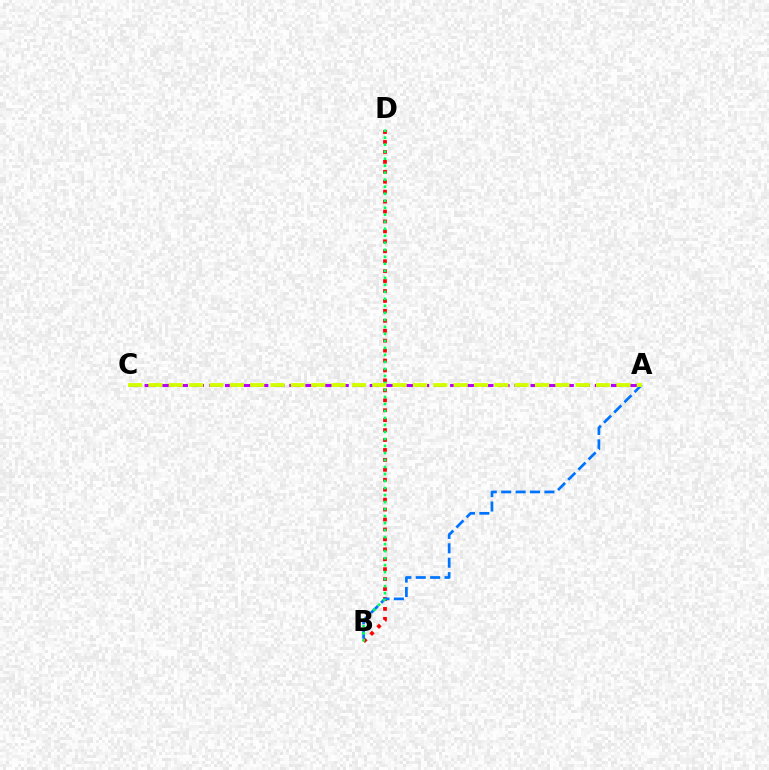{('B', 'D'): [{'color': '#ff0000', 'line_style': 'dotted', 'thickness': 2.7}, {'color': '#00ff5c', 'line_style': 'dotted', 'thickness': 1.9}], ('A', 'B'): [{'color': '#0074ff', 'line_style': 'dashed', 'thickness': 1.96}], ('A', 'C'): [{'color': '#b900ff', 'line_style': 'dashed', 'thickness': 2.18}, {'color': '#d1ff00', 'line_style': 'dashed', 'thickness': 2.76}]}